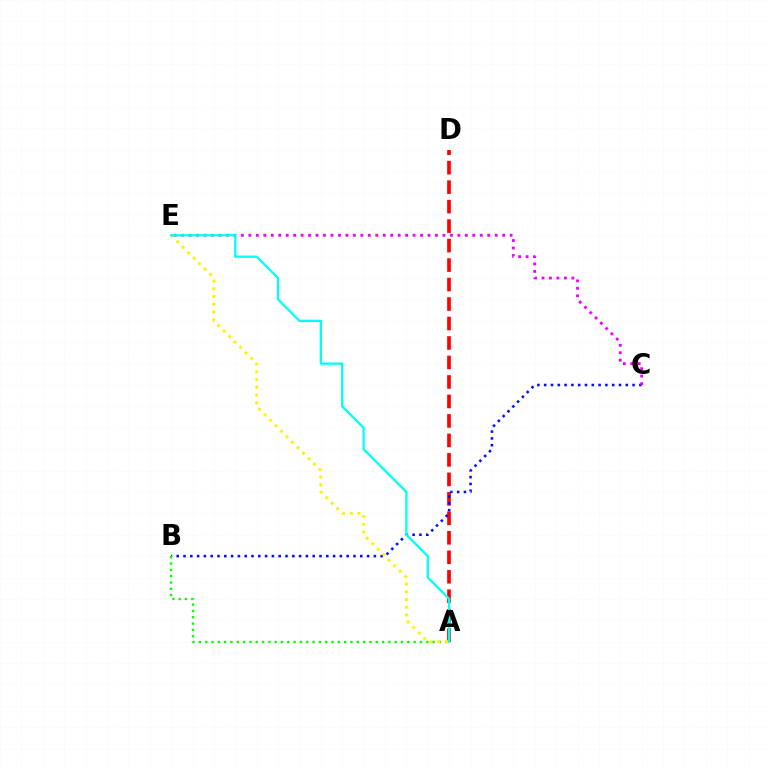{('A', 'D'): [{'color': '#ff0000', 'line_style': 'dashed', 'thickness': 2.65}], ('B', 'C'): [{'color': '#0010ff', 'line_style': 'dotted', 'thickness': 1.85}], ('A', 'B'): [{'color': '#08ff00', 'line_style': 'dotted', 'thickness': 1.72}], ('A', 'E'): [{'color': '#fcf500', 'line_style': 'dotted', 'thickness': 2.11}, {'color': '#00fff6', 'line_style': 'solid', 'thickness': 1.64}], ('C', 'E'): [{'color': '#ee00ff', 'line_style': 'dotted', 'thickness': 2.03}]}